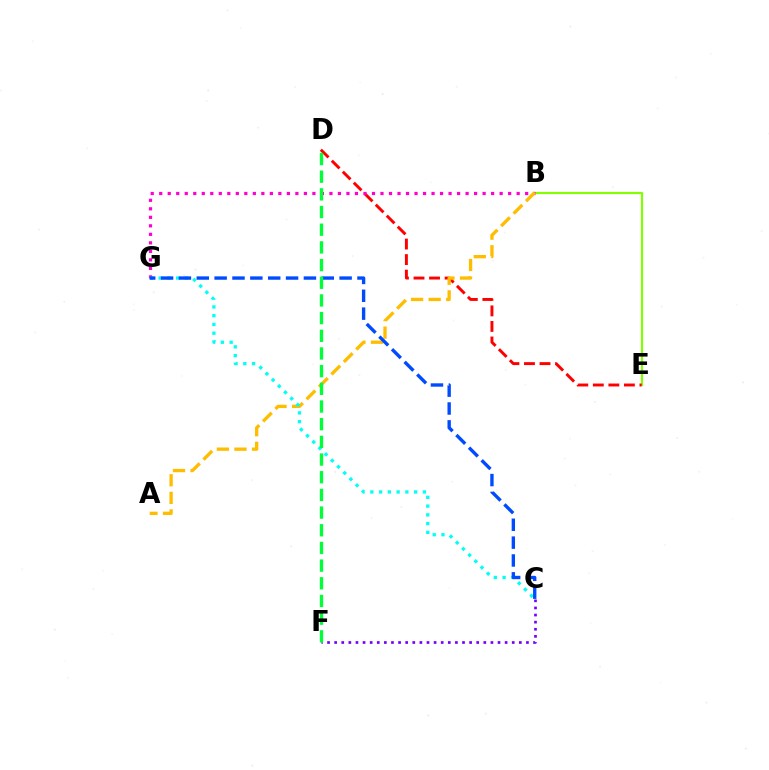{('B', 'E'): [{'color': '#84ff00', 'line_style': 'solid', 'thickness': 1.56}], ('D', 'E'): [{'color': '#ff0000', 'line_style': 'dashed', 'thickness': 2.11}], ('C', 'F'): [{'color': '#7200ff', 'line_style': 'dotted', 'thickness': 1.93}], ('B', 'G'): [{'color': '#ff00cf', 'line_style': 'dotted', 'thickness': 2.31}], ('A', 'B'): [{'color': '#ffbd00', 'line_style': 'dashed', 'thickness': 2.39}], ('C', 'G'): [{'color': '#00fff6', 'line_style': 'dotted', 'thickness': 2.38}, {'color': '#004bff', 'line_style': 'dashed', 'thickness': 2.43}], ('D', 'F'): [{'color': '#00ff39', 'line_style': 'dashed', 'thickness': 2.4}]}